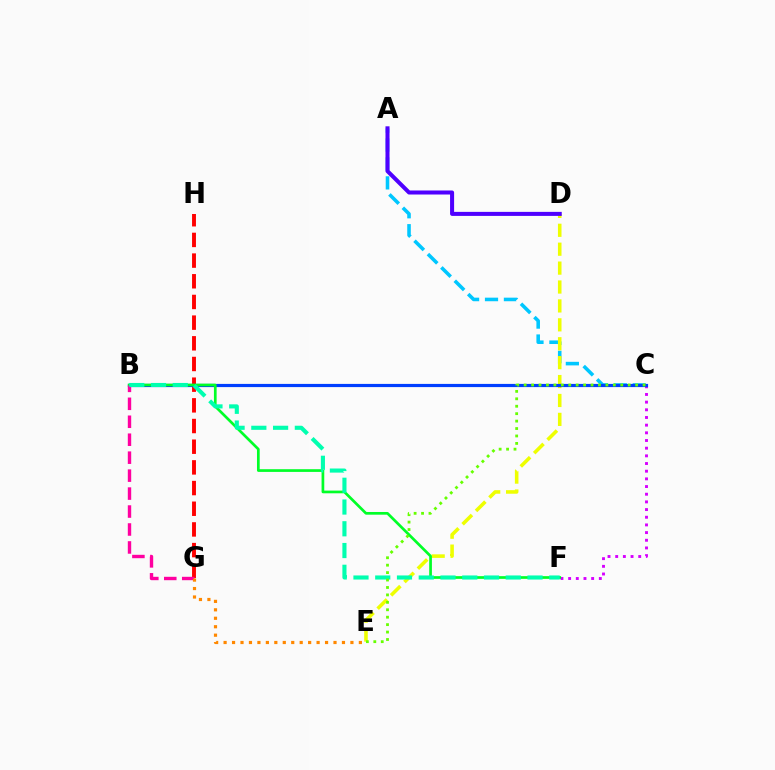{('G', 'H'): [{'color': '#ff0000', 'line_style': 'dashed', 'thickness': 2.81}], ('A', 'C'): [{'color': '#00c7ff', 'line_style': 'dashed', 'thickness': 2.57}], ('C', 'F'): [{'color': '#d600ff', 'line_style': 'dotted', 'thickness': 2.09}], ('D', 'E'): [{'color': '#eeff00', 'line_style': 'dashed', 'thickness': 2.57}], ('A', 'D'): [{'color': '#4f00ff', 'line_style': 'solid', 'thickness': 2.9}], ('B', 'C'): [{'color': '#003fff', 'line_style': 'solid', 'thickness': 2.29}], ('B', 'F'): [{'color': '#00ff27', 'line_style': 'solid', 'thickness': 1.95}, {'color': '#00ffaf', 'line_style': 'dashed', 'thickness': 2.96}], ('B', 'G'): [{'color': '#ff00a0', 'line_style': 'dashed', 'thickness': 2.44}], ('E', 'G'): [{'color': '#ff8800', 'line_style': 'dotted', 'thickness': 2.3}], ('C', 'E'): [{'color': '#66ff00', 'line_style': 'dotted', 'thickness': 2.02}]}